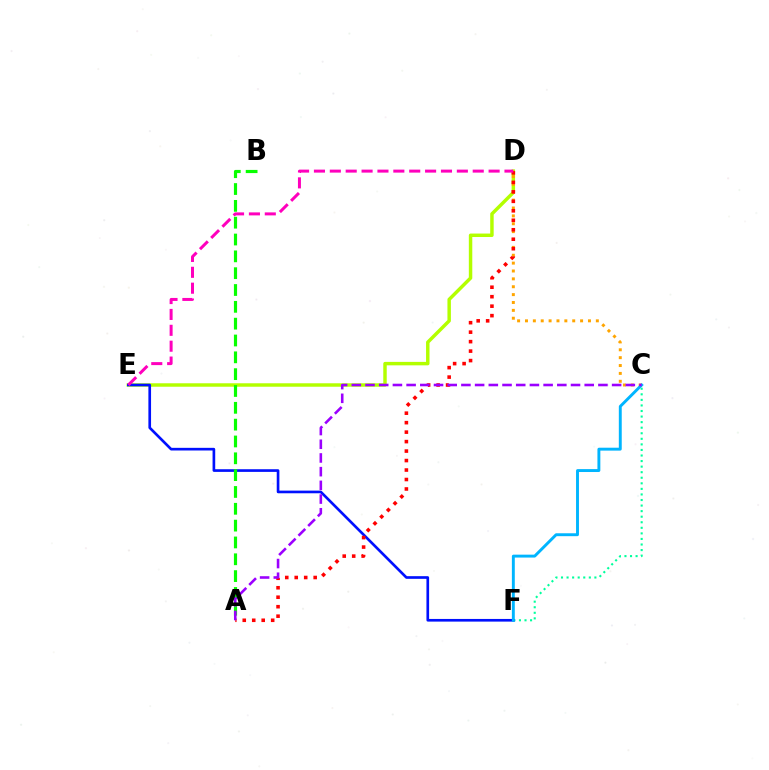{('D', 'E'): [{'color': '#b3ff00', 'line_style': 'solid', 'thickness': 2.49}, {'color': '#ff00bd', 'line_style': 'dashed', 'thickness': 2.16}], ('C', 'F'): [{'color': '#00ff9d', 'line_style': 'dotted', 'thickness': 1.51}, {'color': '#00b5ff', 'line_style': 'solid', 'thickness': 2.1}], ('E', 'F'): [{'color': '#0010ff', 'line_style': 'solid', 'thickness': 1.92}], ('C', 'D'): [{'color': '#ffa500', 'line_style': 'dotted', 'thickness': 2.14}], ('A', 'D'): [{'color': '#ff0000', 'line_style': 'dotted', 'thickness': 2.57}], ('A', 'B'): [{'color': '#08ff00', 'line_style': 'dashed', 'thickness': 2.29}], ('A', 'C'): [{'color': '#9b00ff', 'line_style': 'dashed', 'thickness': 1.86}]}